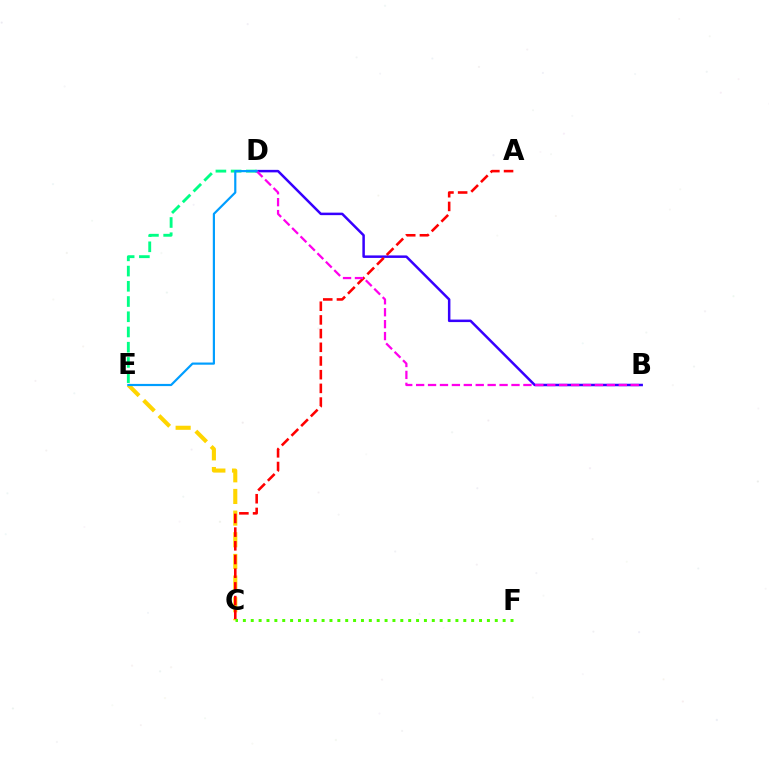{('C', 'E'): [{'color': '#ffd500', 'line_style': 'dashed', 'thickness': 2.94}], ('B', 'D'): [{'color': '#3700ff', 'line_style': 'solid', 'thickness': 1.8}, {'color': '#ff00ed', 'line_style': 'dashed', 'thickness': 1.62}], ('D', 'E'): [{'color': '#00ff86', 'line_style': 'dashed', 'thickness': 2.07}, {'color': '#009eff', 'line_style': 'solid', 'thickness': 1.57}], ('A', 'C'): [{'color': '#ff0000', 'line_style': 'dashed', 'thickness': 1.86}], ('C', 'F'): [{'color': '#4fff00', 'line_style': 'dotted', 'thickness': 2.14}]}